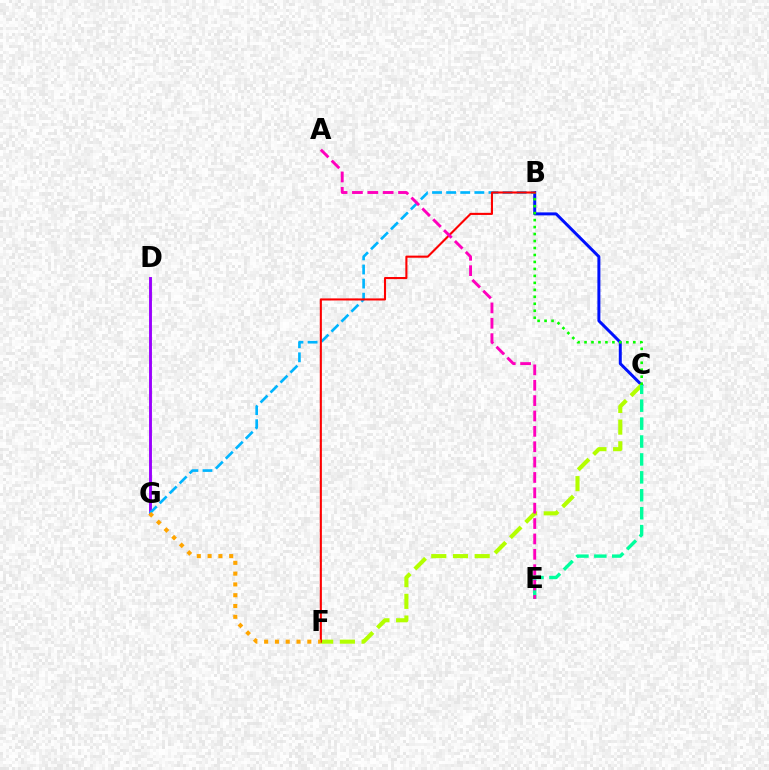{('D', 'G'): [{'color': '#9b00ff', 'line_style': 'solid', 'thickness': 2.09}], ('B', 'C'): [{'color': '#0010ff', 'line_style': 'solid', 'thickness': 2.15}, {'color': '#08ff00', 'line_style': 'dotted', 'thickness': 1.89}], ('B', 'G'): [{'color': '#00b5ff', 'line_style': 'dashed', 'thickness': 1.92}], ('C', 'F'): [{'color': '#b3ff00', 'line_style': 'dashed', 'thickness': 2.95}], ('C', 'E'): [{'color': '#00ff9d', 'line_style': 'dashed', 'thickness': 2.43}], ('B', 'F'): [{'color': '#ff0000', 'line_style': 'solid', 'thickness': 1.51}], ('F', 'G'): [{'color': '#ffa500', 'line_style': 'dotted', 'thickness': 2.93}], ('A', 'E'): [{'color': '#ff00bd', 'line_style': 'dashed', 'thickness': 2.09}]}